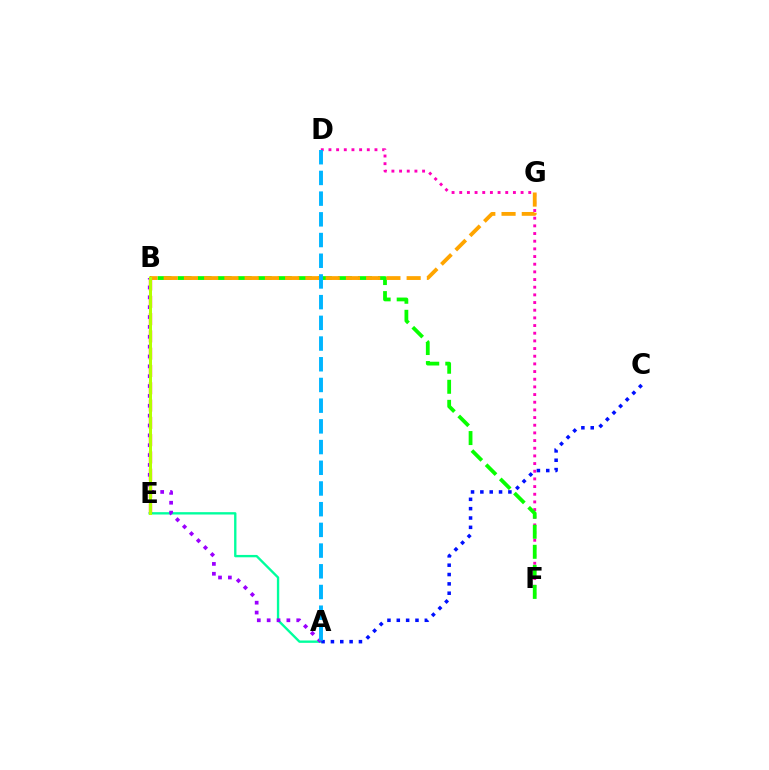{('D', 'F'): [{'color': '#ff00bd', 'line_style': 'dotted', 'thickness': 2.08}], ('A', 'E'): [{'color': '#00ff9d', 'line_style': 'solid', 'thickness': 1.7}], ('B', 'E'): [{'color': '#ff0000', 'line_style': 'dashed', 'thickness': 2.35}, {'color': '#b3ff00', 'line_style': 'solid', 'thickness': 2.17}], ('A', 'B'): [{'color': '#9b00ff', 'line_style': 'dotted', 'thickness': 2.68}], ('A', 'C'): [{'color': '#0010ff', 'line_style': 'dotted', 'thickness': 2.54}], ('B', 'F'): [{'color': '#08ff00', 'line_style': 'dashed', 'thickness': 2.72}], ('B', 'G'): [{'color': '#ffa500', 'line_style': 'dashed', 'thickness': 2.75}], ('A', 'D'): [{'color': '#00b5ff', 'line_style': 'dashed', 'thickness': 2.81}]}